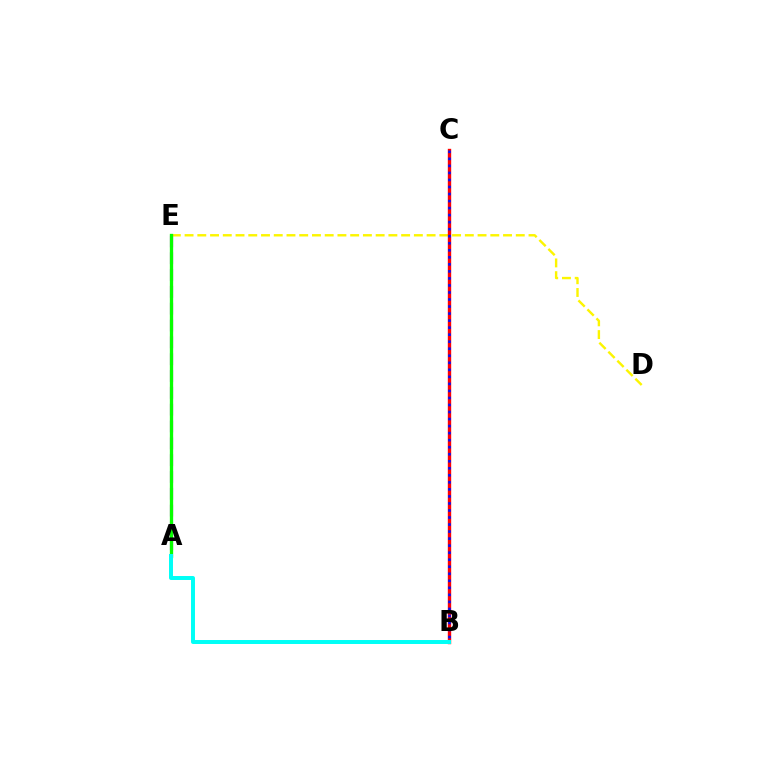{('D', 'E'): [{'color': '#fcf500', 'line_style': 'dashed', 'thickness': 1.73}], ('A', 'E'): [{'color': '#ee00ff', 'line_style': 'dashed', 'thickness': 2.29}, {'color': '#08ff00', 'line_style': 'solid', 'thickness': 2.39}], ('B', 'C'): [{'color': '#ff0000', 'line_style': 'solid', 'thickness': 2.43}, {'color': '#0010ff', 'line_style': 'dotted', 'thickness': 1.91}], ('A', 'B'): [{'color': '#00fff6', 'line_style': 'solid', 'thickness': 2.86}]}